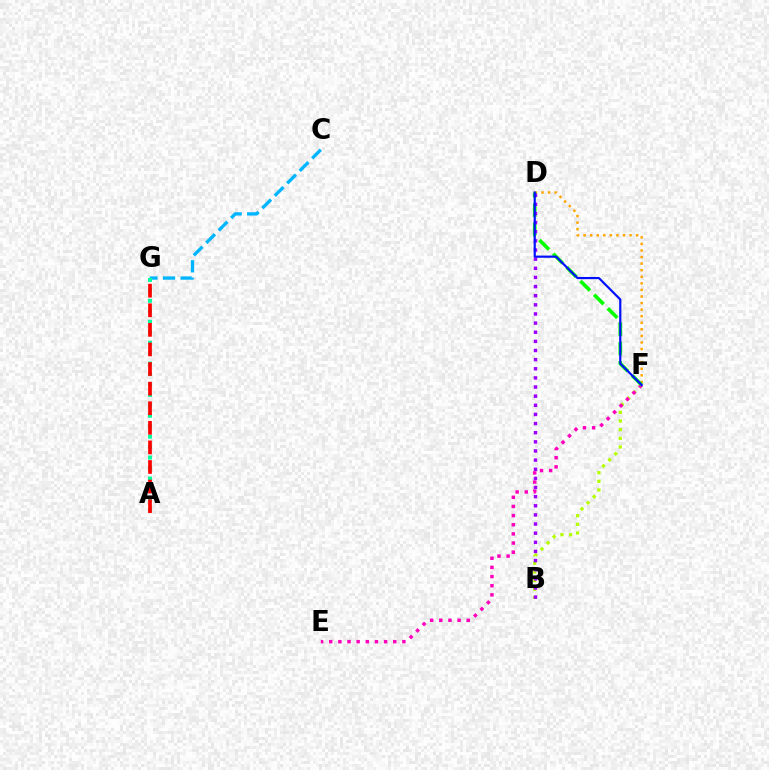{('B', 'F'): [{'color': '#b3ff00', 'line_style': 'dotted', 'thickness': 2.35}], ('D', 'F'): [{'color': '#ffa500', 'line_style': 'dotted', 'thickness': 1.79}, {'color': '#08ff00', 'line_style': 'dashed', 'thickness': 2.62}, {'color': '#0010ff', 'line_style': 'solid', 'thickness': 1.57}], ('E', 'F'): [{'color': '#ff00bd', 'line_style': 'dotted', 'thickness': 2.49}], ('C', 'G'): [{'color': '#00b5ff', 'line_style': 'dashed', 'thickness': 2.39}], ('A', 'G'): [{'color': '#00ff9d', 'line_style': 'dotted', 'thickness': 2.84}, {'color': '#ff0000', 'line_style': 'dashed', 'thickness': 2.66}], ('B', 'D'): [{'color': '#9b00ff', 'line_style': 'dotted', 'thickness': 2.48}]}